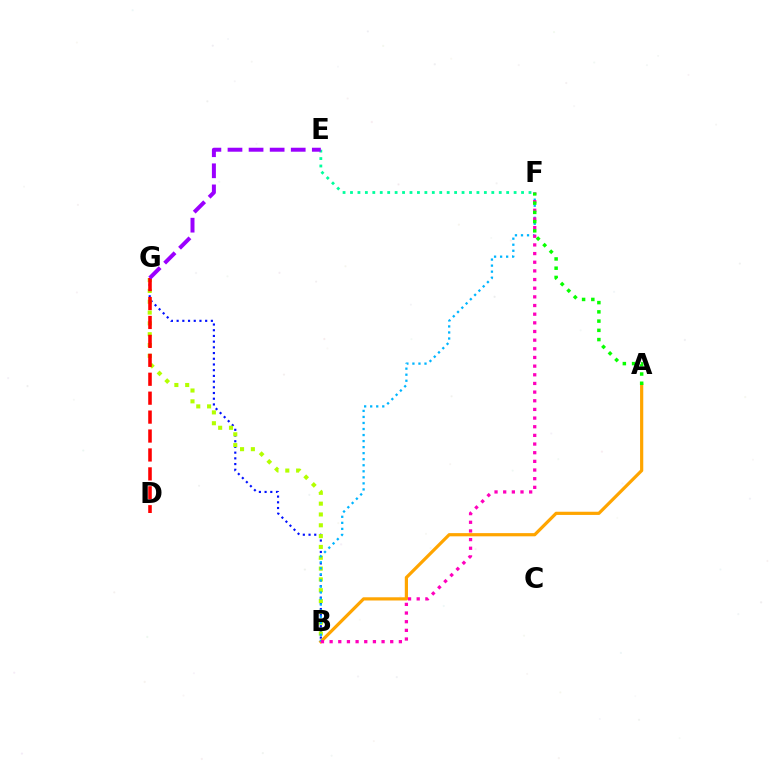{('B', 'G'): [{'color': '#0010ff', 'line_style': 'dotted', 'thickness': 1.55}, {'color': '#b3ff00', 'line_style': 'dotted', 'thickness': 2.94}], ('A', 'B'): [{'color': '#ffa500', 'line_style': 'solid', 'thickness': 2.3}], ('B', 'F'): [{'color': '#00b5ff', 'line_style': 'dotted', 'thickness': 1.64}, {'color': '#ff00bd', 'line_style': 'dotted', 'thickness': 2.35}], ('E', 'F'): [{'color': '#00ff9d', 'line_style': 'dotted', 'thickness': 2.02}], ('D', 'G'): [{'color': '#ff0000', 'line_style': 'dashed', 'thickness': 2.57}], ('A', 'F'): [{'color': '#08ff00', 'line_style': 'dotted', 'thickness': 2.51}], ('E', 'G'): [{'color': '#9b00ff', 'line_style': 'dashed', 'thickness': 2.86}]}